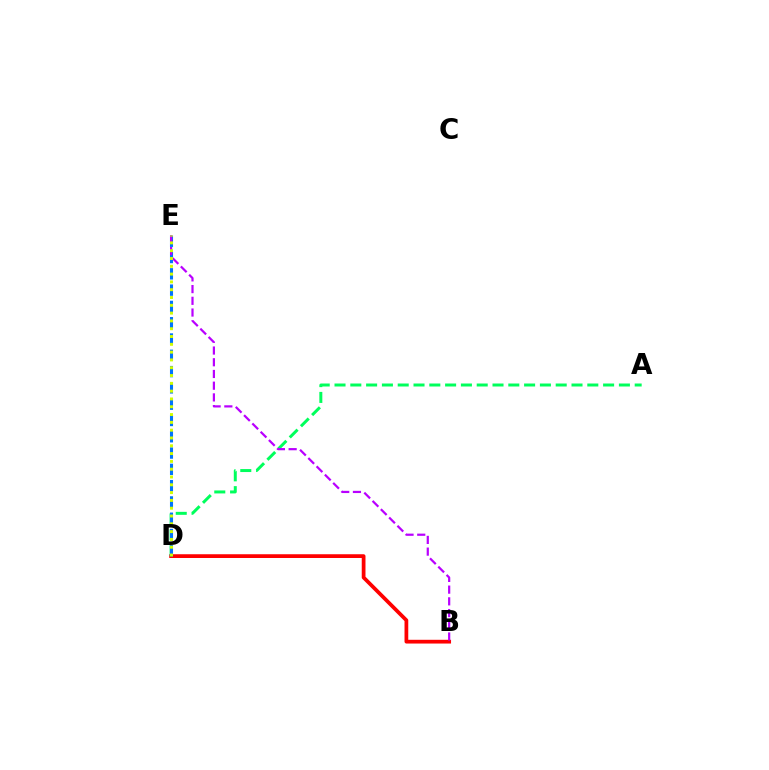{('B', 'D'): [{'color': '#ff0000', 'line_style': 'solid', 'thickness': 2.7}], ('A', 'D'): [{'color': '#00ff5c', 'line_style': 'dashed', 'thickness': 2.15}], ('D', 'E'): [{'color': '#0074ff', 'line_style': 'dashed', 'thickness': 2.21}, {'color': '#d1ff00', 'line_style': 'dotted', 'thickness': 2.12}], ('B', 'E'): [{'color': '#b900ff', 'line_style': 'dashed', 'thickness': 1.59}]}